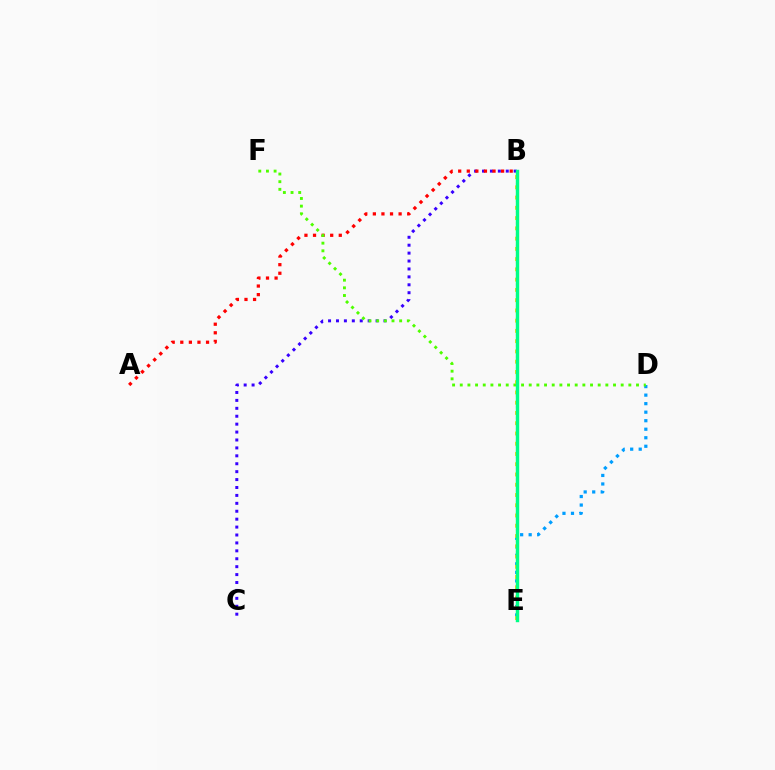{('B', 'C'): [{'color': '#3700ff', 'line_style': 'dotted', 'thickness': 2.15}], ('D', 'E'): [{'color': '#009eff', 'line_style': 'dotted', 'thickness': 2.32}], ('A', 'B'): [{'color': '#ff0000', 'line_style': 'dotted', 'thickness': 2.33}], ('D', 'F'): [{'color': '#4fff00', 'line_style': 'dotted', 'thickness': 2.08}], ('B', 'E'): [{'color': '#ffd500', 'line_style': 'dotted', 'thickness': 2.79}, {'color': '#ff00ed', 'line_style': 'dotted', 'thickness': 1.51}, {'color': '#00ff86', 'line_style': 'solid', 'thickness': 2.46}]}